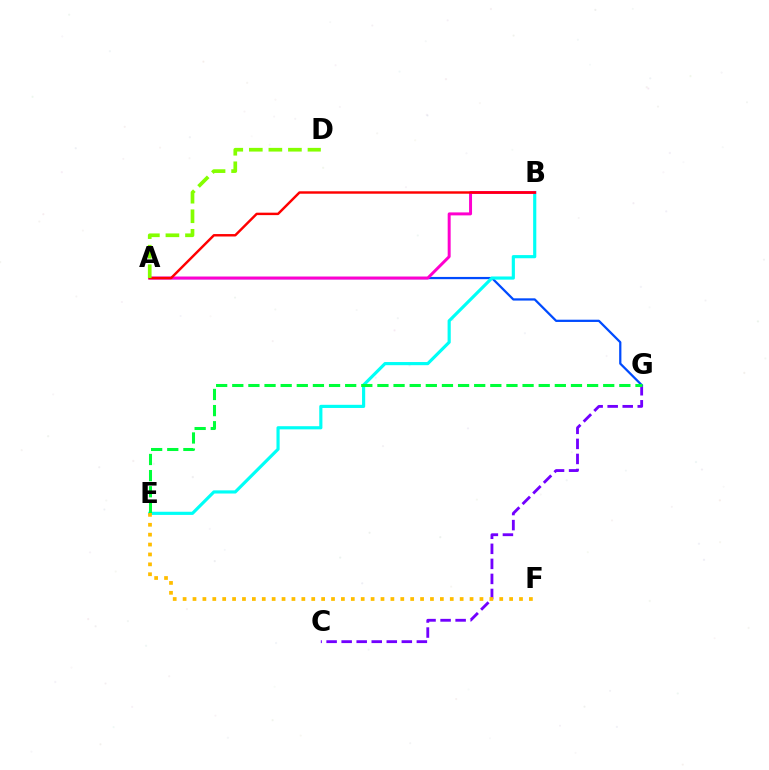{('C', 'G'): [{'color': '#7200ff', 'line_style': 'dashed', 'thickness': 2.04}], ('A', 'G'): [{'color': '#004bff', 'line_style': 'solid', 'thickness': 1.62}], ('B', 'E'): [{'color': '#00fff6', 'line_style': 'solid', 'thickness': 2.28}], ('E', 'G'): [{'color': '#00ff39', 'line_style': 'dashed', 'thickness': 2.19}], ('A', 'B'): [{'color': '#ff00cf', 'line_style': 'solid', 'thickness': 2.14}, {'color': '#ff0000', 'line_style': 'solid', 'thickness': 1.76}], ('E', 'F'): [{'color': '#ffbd00', 'line_style': 'dotted', 'thickness': 2.69}], ('A', 'D'): [{'color': '#84ff00', 'line_style': 'dashed', 'thickness': 2.66}]}